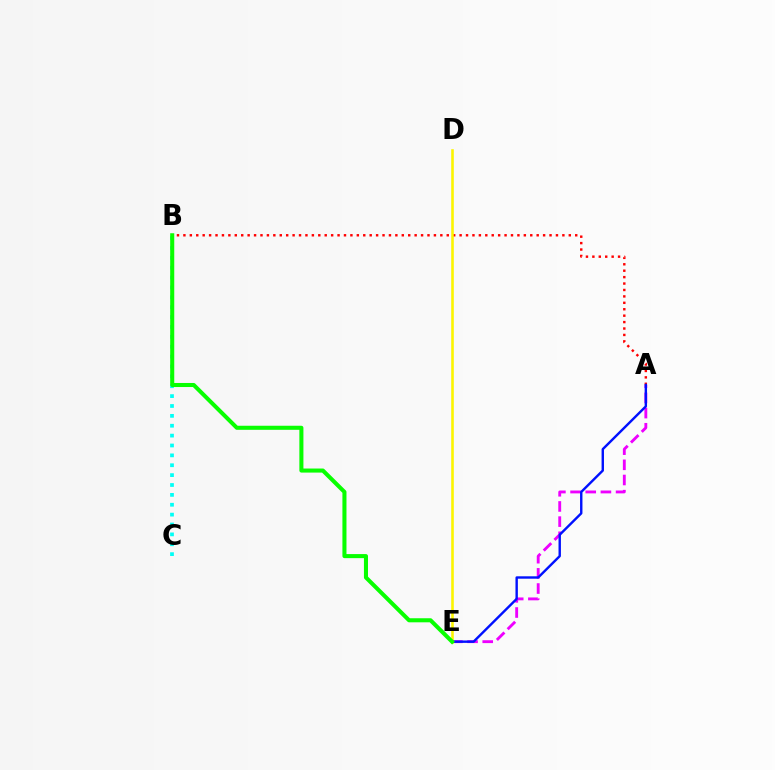{('A', 'E'): [{'color': '#ee00ff', 'line_style': 'dashed', 'thickness': 2.06}, {'color': '#0010ff', 'line_style': 'solid', 'thickness': 1.73}], ('A', 'B'): [{'color': '#ff0000', 'line_style': 'dotted', 'thickness': 1.75}], ('D', 'E'): [{'color': '#fcf500', 'line_style': 'solid', 'thickness': 1.87}], ('B', 'C'): [{'color': '#00fff6', 'line_style': 'dotted', 'thickness': 2.68}], ('B', 'E'): [{'color': '#08ff00', 'line_style': 'solid', 'thickness': 2.92}]}